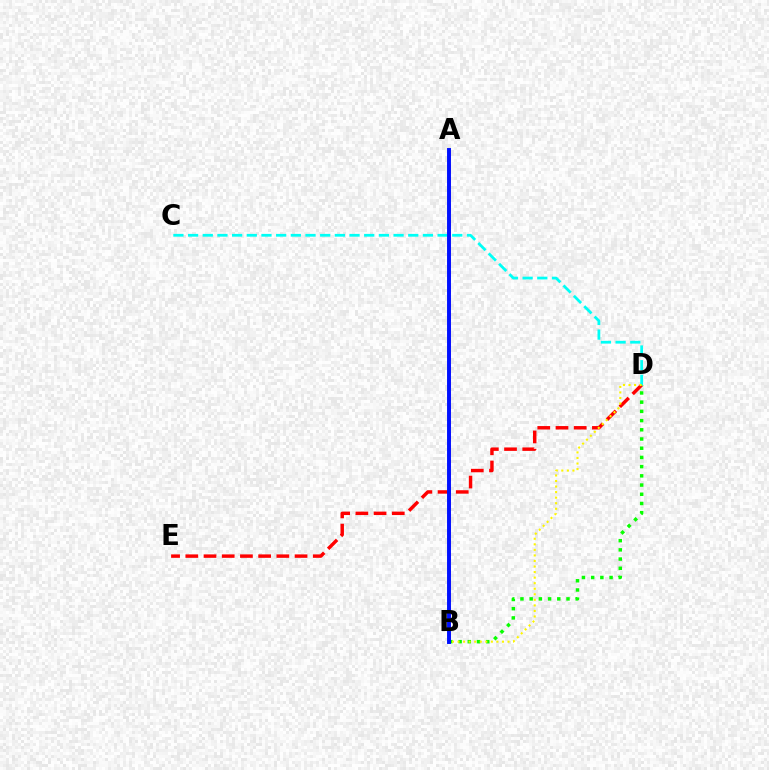{('C', 'D'): [{'color': '#00fff6', 'line_style': 'dashed', 'thickness': 1.99}], ('D', 'E'): [{'color': '#ff0000', 'line_style': 'dashed', 'thickness': 2.47}], ('B', 'D'): [{'color': '#08ff00', 'line_style': 'dotted', 'thickness': 2.5}, {'color': '#fcf500', 'line_style': 'dotted', 'thickness': 1.51}], ('A', 'B'): [{'color': '#ee00ff', 'line_style': 'dashed', 'thickness': 1.82}, {'color': '#0010ff', 'line_style': 'solid', 'thickness': 2.82}]}